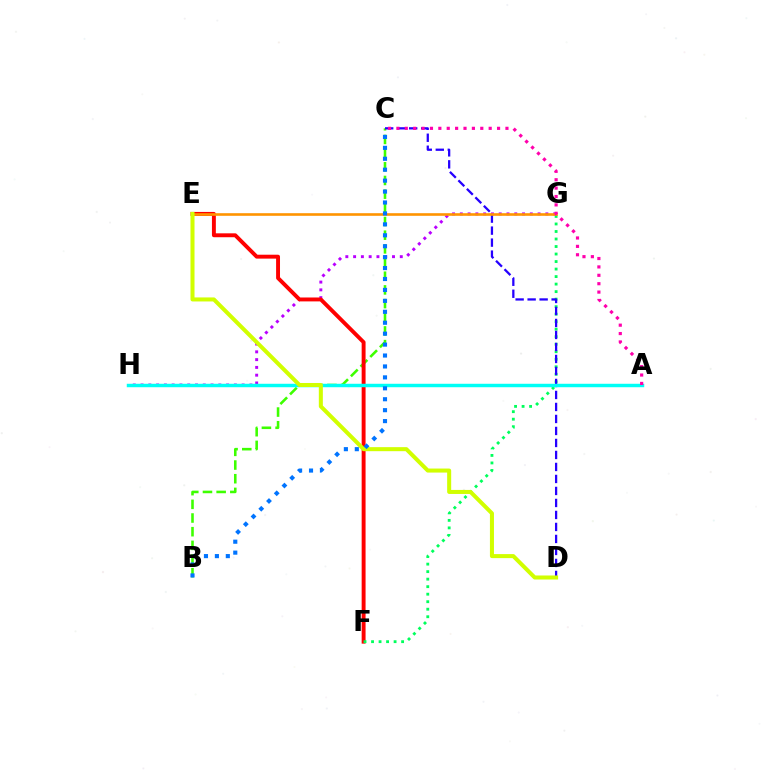{('G', 'H'): [{'color': '#b900ff', 'line_style': 'dotted', 'thickness': 2.11}], ('B', 'C'): [{'color': '#3dff00', 'line_style': 'dashed', 'thickness': 1.86}, {'color': '#0074ff', 'line_style': 'dotted', 'thickness': 2.97}], ('E', 'F'): [{'color': '#ff0000', 'line_style': 'solid', 'thickness': 2.81}], ('F', 'G'): [{'color': '#00ff5c', 'line_style': 'dotted', 'thickness': 2.04}], ('C', 'D'): [{'color': '#2500ff', 'line_style': 'dashed', 'thickness': 1.63}], ('A', 'H'): [{'color': '#00fff6', 'line_style': 'solid', 'thickness': 2.49}], ('E', 'G'): [{'color': '#ff9400', 'line_style': 'solid', 'thickness': 1.88}], ('D', 'E'): [{'color': '#d1ff00', 'line_style': 'solid', 'thickness': 2.9}], ('A', 'C'): [{'color': '#ff00ac', 'line_style': 'dotted', 'thickness': 2.28}]}